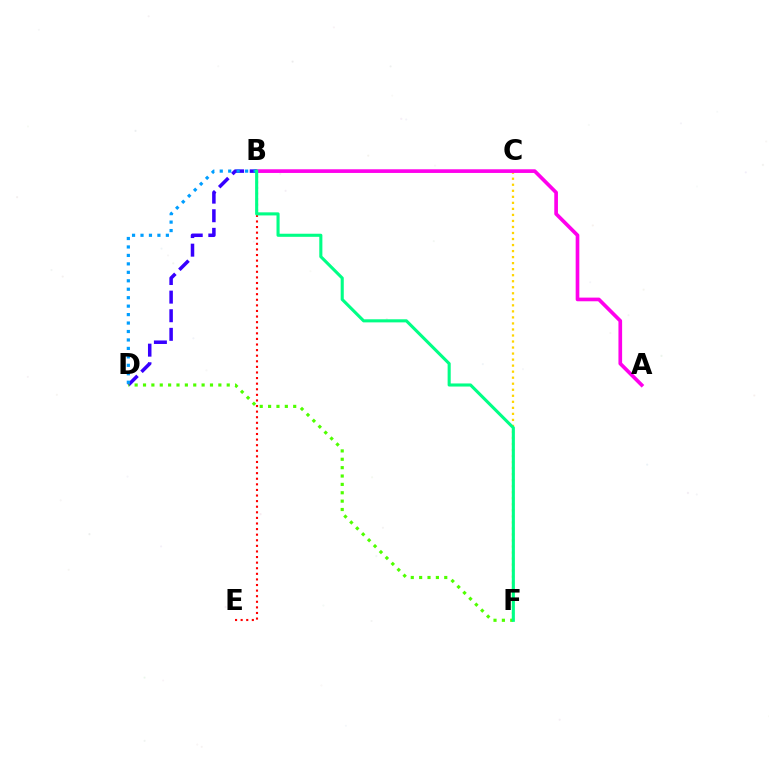{('C', 'F'): [{'color': '#ffd500', 'line_style': 'dotted', 'thickness': 1.64}], ('B', 'E'): [{'color': '#ff0000', 'line_style': 'dotted', 'thickness': 1.52}], ('A', 'B'): [{'color': '#ff00ed', 'line_style': 'solid', 'thickness': 2.64}], ('B', 'D'): [{'color': '#3700ff', 'line_style': 'dashed', 'thickness': 2.53}, {'color': '#009eff', 'line_style': 'dotted', 'thickness': 2.3}], ('D', 'F'): [{'color': '#4fff00', 'line_style': 'dotted', 'thickness': 2.27}], ('B', 'F'): [{'color': '#00ff86', 'line_style': 'solid', 'thickness': 2.23}]}